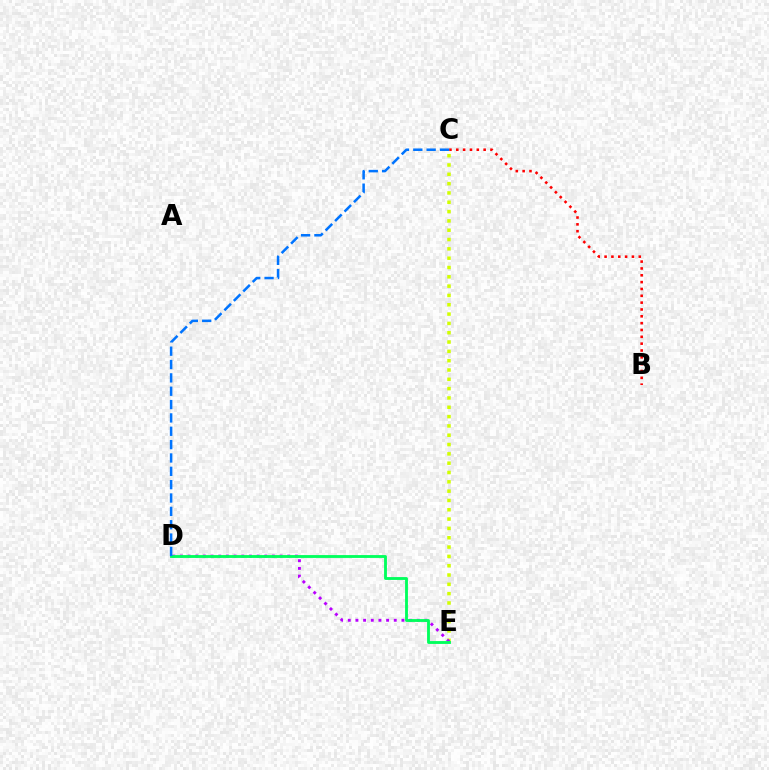{('C', 'E'): [{'color': '#d1ff00', 'line_style': 'dotted', 'thickness': 2.53}], ('D', 'E'): [{'color': '#b900ff', 'line_style': 'dotted', 'thickness': 2.08}, {'color': '#00ff5c', 'line_style': 'solid', 'thickness': 2.05}], ('B', 'C'): [{'color': '#ff0000', 'line_style': 'dotted', 'thickness': 1.86}], ('C', 'D'): [{'color': '#0074ff', 'line_style': 'dashed', 'thickness': 1.81}]}